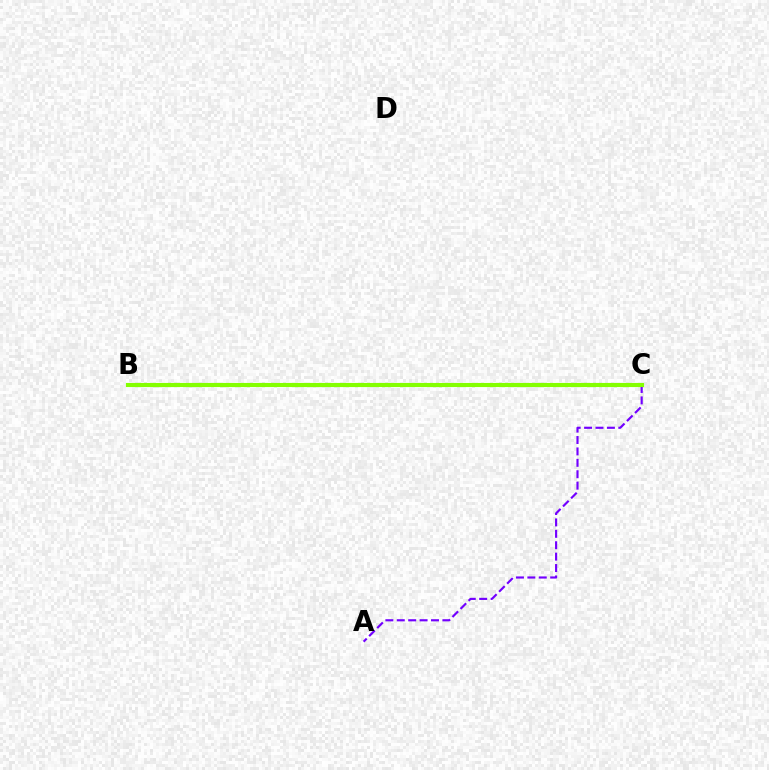{('B', 'C'): [{'color': '#ff0000', 'line_style': 'solid', 'thickness': 1.69}, {'color': '#00fff6', 'line_style': 'dashed', 'thickness': 1.52}, {'color': '#84ff00', 'line_style': 'solid', 'thickness': 2.97}], ('A', 'C'): [{'color': '#7200ff', 'line_style': 'dashed', 'thickness': 1.55}]}